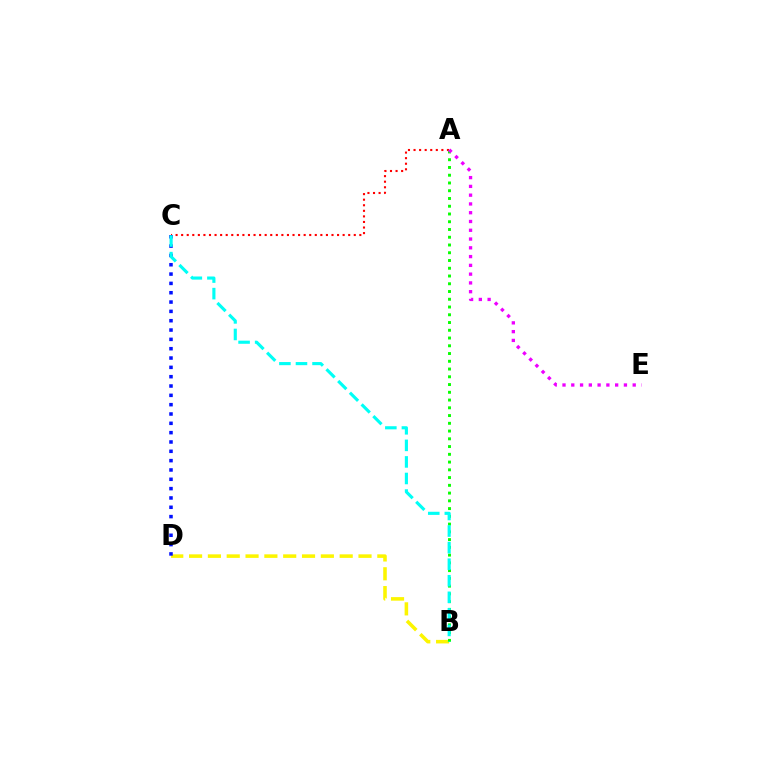{('B', 'D'): [{'color': '#fcf500', 'line_style': 'dashed', 'thickness': 2.56}], ('A', 'C'): [{'color': '#ff0000', 'line_style': 'dotted', 'thickness': 1.51}], ('A', 'B'): [{'color': '#08ff00', 'line_style': 'dotted', 'thickness': 2.11}], ('C', 'D'): [{'color': '#0010ff', 'line_style': 'dotted', 'thickness': 2.53}], ('B', 'C'): [{'color': '#00fff6', 'line_style': 'dashed', 'thickness': 2.25}], ('A', 'E'): [{'color': '#ee00ff', 'line_style': 'dotted', 'thickness': 2.38}]}